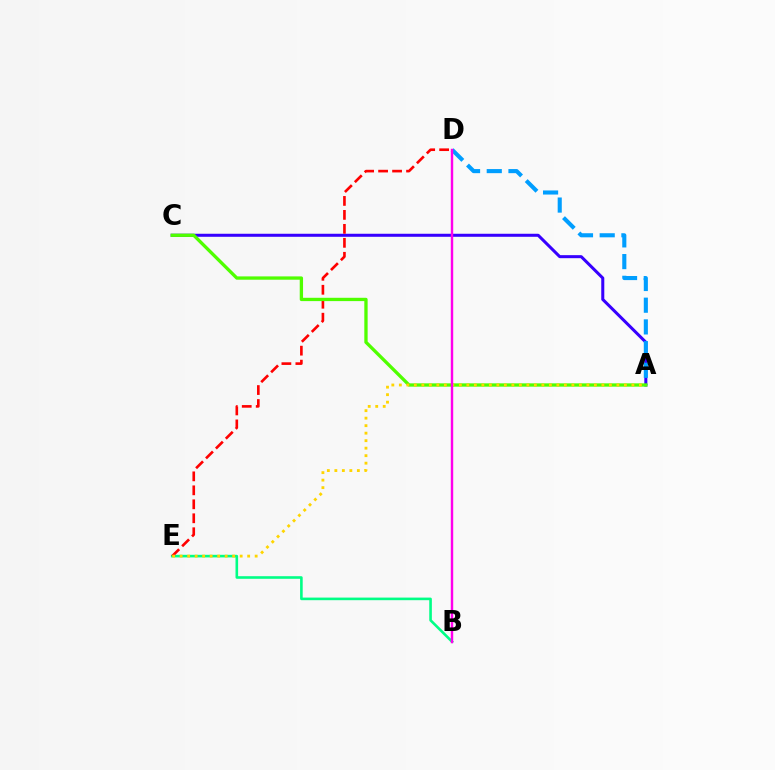{('A', 'C'): [{'color': '#3700ff', 'line_style': 'solid', 'thickness': 2.18}, {'color': '#4fff00', 'line_style': 'solid', 'thickness': 2.39}], ('B', 'E'): [{'color': '#00ff86', 'line_style': 'solid', 'thickness': 1.88}], ('A', 'D'): [{'color': '#009eff', 'line_style': 'dashed', 'thickness': 2.95}], ('D', 'E'): [{'color': '#ff0000', 'line_style': 'dashed', 'thickness': 1.9}], ('A', 'E'): [{'color': '#ffd500', 'line_style': 'dotted', 'thickness': 2.04}], ('B', 'D'): [{'color': '#ff00ed', 'line_style': 'solid', 'thickness': 1.75}]}